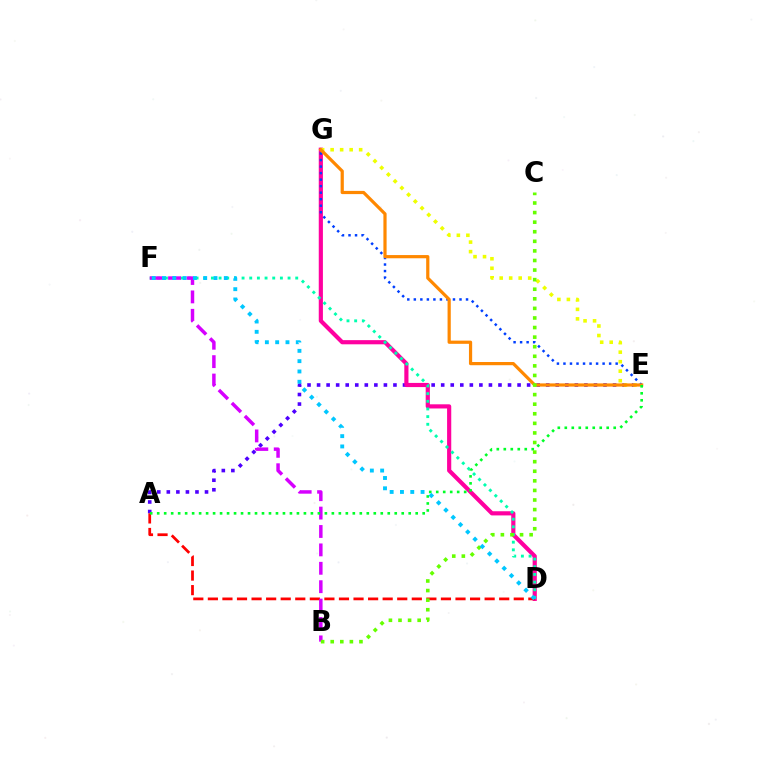{('A', 'E'): [{'color': '#4f00ff', 'line_style': 'dotted', 'thickness': 2.59}, {'color': '#00ff27', 'line_style': 'dotted', 'thickness': 1.9}], ('D', 'G'): [{'color': '#ff00a0', 'line_style': 'solid', 'thickness': 3.0}], ('D', 'F'): [{'color': '#00ffaf', 'line_style': 'dotted', 'thickness': 2.08}, {'color': '#00c7ff', 'line_style': 'dotted', 'thickness': 2.8}], ('E', 'G'): [{'color': '#003fff', 'line_style': 'dotted', 'thickness': 1.77}, {'color': '#eeff00', 'line_style': 'dotted', 'thickness': 2.58}, {'color': '#ff8800', 'line_style': 'solid', 'thickness': 2.31}], ('A', 'D'): [{'color': '#ff0000', 'line_style': 'dashed', 'thickness': 1.98}], ('B', 'F'): [{'color': '#d600ff', 'line_style': 'dashed', 'thickness': 2.5}], ('B', 'C'): [{'color': '#66ff00', 'line_style': 'dotted', 'thickness': 2.6}]}